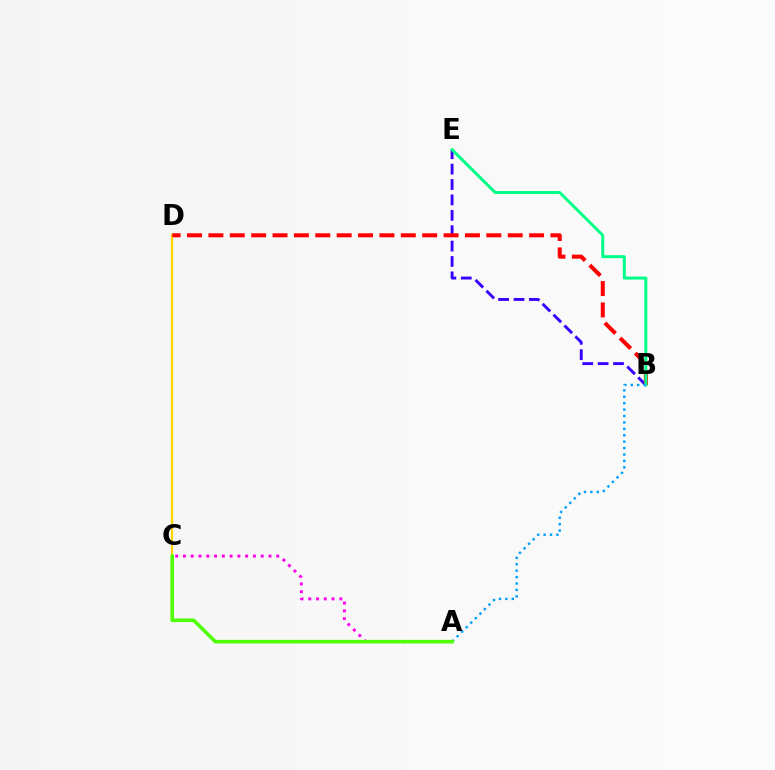{('B', 'E'): [{'color': '#3700ff', 'line_style': 'dashed', 'thickness': 2.09}, {'color': '#00ff86', 'line_style': 'solid', 'thickness': 2.14}], ('C', 'D'): [{'color': '#ffd500', 'line_style': 'solid', 'thickness': 1.62}], ('B', 'D'): [{'color': '#ff0000', 'line_style': 'dashed', 'thickness': 2.9}], ('A', 'B'): [{'color': '#009eff', 'line_style': 'dotted', 'thickness': 1.74}], ('A', 'C'): [{'color': '#ff00ed', 'line_style': 'dotted', 'thickness': 2.11}, {'color': '#4fff00', 'line_style': 'solid', 'thickness': 2.56}]}